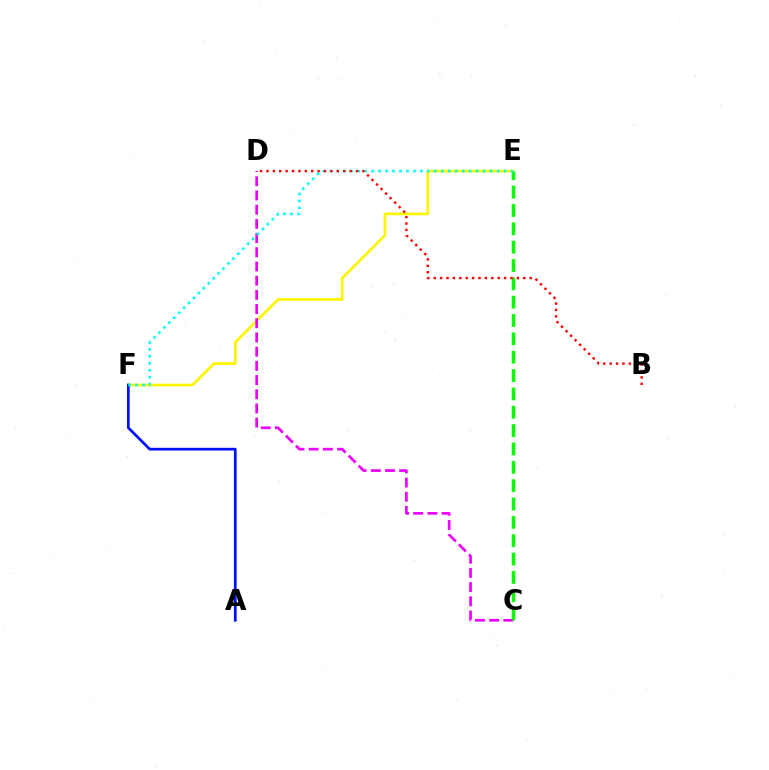{('E', 'F'): [{'color': '#fcf500', 'line_style': 'solid', 'thickness': 1.94}, {'color': '#00fff6', 'line_style': 'dotted', 'thickness': 1.89}], ('A', 'F'): [{'color': '#0010ff', 'line_style': 'solid', 'thickness': 1.95}], ('C', 'D'): [{'color': '#ee00ff', 'line_style': 'dashed', 'thickness': 1.93}], ('C', 'E'): [{'color': '#08ff00', 'line_style': 'dashed', 'thickness': 2.49}], ('B', 'D'): [{'color': '#ff0000', 'line_style': 'dotted', 'thickness': 1.74}]}